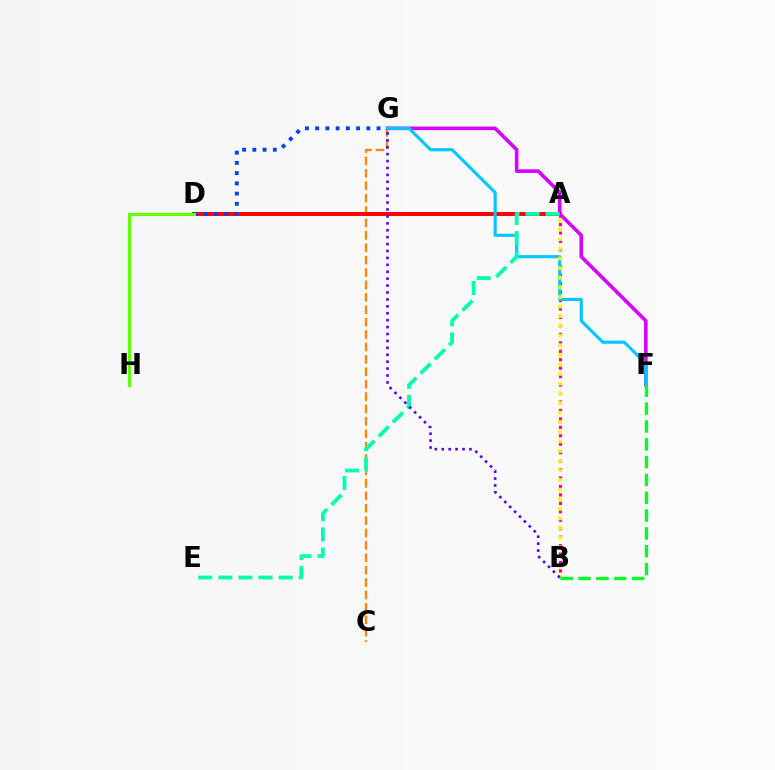{('A', 'B'): [{'color': '#ff00a0', 'line_style': 'dotted', 'thickness': 2.3}, {'color': '#eeff00', 'line_style': 'dotted', 'thickness': 2.62}], ('C', 'G'): [{'color': '#ff8800', 'line_style': 'dashed', 'thickness': 1.68}], ('A', 'D'): [{'color': '#ff0000', 'line_style': 'solid', 'thickness': 2.85}], ('F', 'G'): [{'color': '#d600ff', 'line_style': 'solid', 'thickness': 2.58}, {'color': '#00c7ff', 'line_style': 'solid', 'thickness': 2.23}], ('D', 'G'): [{'color': '#003fff', 'line_style': 'dotted', 'thickness': 2.78}], ('B', 'F'): [{'color': '#00ff27', 'line_style': 'dashed', 'thickness': 2.42}], ('A', 'E'): [{'color': '#00ffaf', 'line_style': 'dashed', 'thickness': 2.73}], ('B', 'G'): [{'color': '#4f00ff', 'line_style': 'dotted', 'thickness': 1.88}], ('D', 'H'): [{'color': '#66ff00', 'line_style': 'solid', 'thickness': 2.26}]}